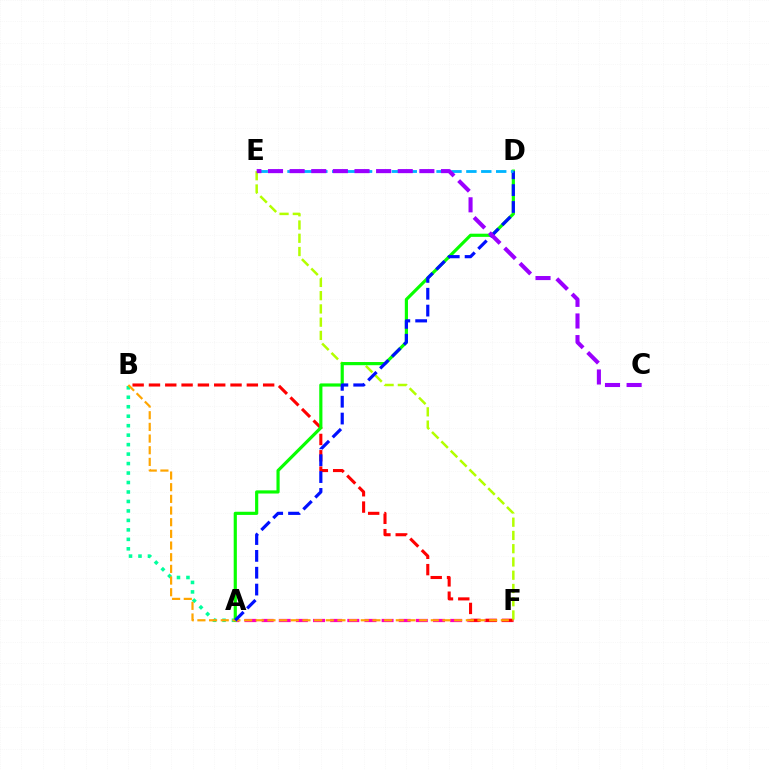{('A', 'F'): [{'color': '#ff00bd', 'line_style': 'dashed', 'thickness': 2.33}], ('B', 'F'): [{'color': '#ff0000', 'line_style': 'dashed', 'thickness': 2.22}, {'color': '#ffa500', 'line_style': 'dashed', 'thickness': 1.59}], ('A', 'B'): [{'color': '#00ff9d', 'line_style': 'dotted', 'thickness': 2.57}], ('E', 'F'): [{'color': '#b3ff00', 'line_style': 'dashed', 'thickness': 1.8}], ('A', 'D'): [{'color': '#08ff00', 'line_style': 'solid', 'thickness': 2.28}, {'color': '#0010ff', 'line_style': 'dashed', 'thickness': 2.29}], ('D', 'E'): [{'color': '#00b5ff', 'line_style': 'dashed', 'thickness': 2.03}], ('C', 'E'): [{'color': '#9b00ff', 'line_style': 'dashed', 'thickness': 2.94}]}